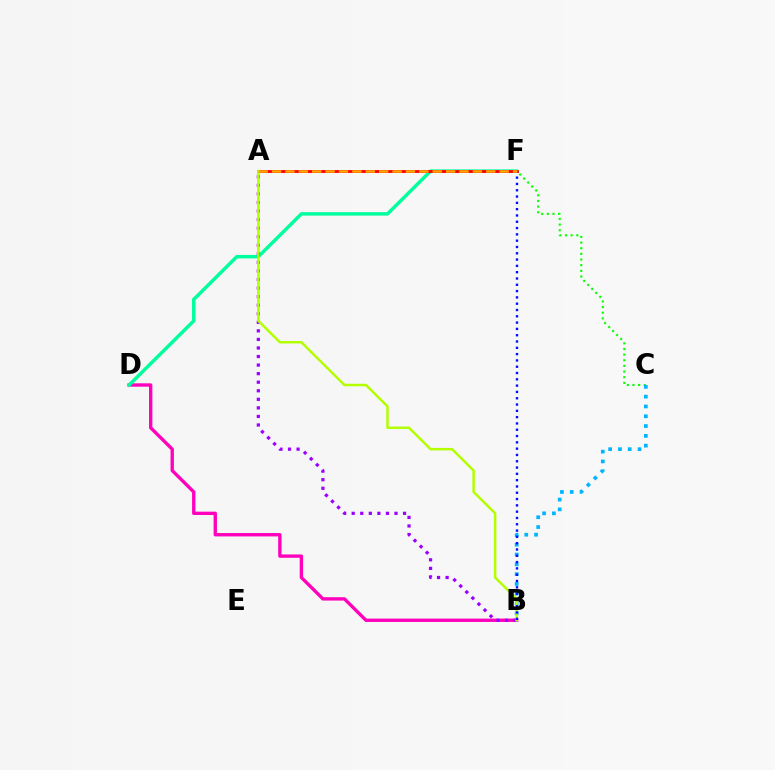{('B', 'D'): [{'color': '#ff00bd', 'line_style': 'solid', 'thickness': 2.42}], ('D', 'F'): [{'color': '#00ff9d', 'line_style': 'solid', 'thickness': 2.5}], ('A', 'B'): [{'color': '#9b00ff', 'line_style': 'dotted', 'thickness': 2.33}, {'color': '#b3ff00', 'line_style': 'solid', 'thickness': 1.79}], ('C', 'F'): [{'color': '#08ff00', 'line_style': 'dotted', 'thickness': 1.53}], ('A', 'F'): [{'color': '#ff0000', 'line_style': 'solid', 'thickness': 2.02}, {'color': '#ffa500', 'line_style': 'dashed', 'thickness': 1.82}], ('B', 'C'): [{'color': '#00b5ff', 'line_style': 'dotted', 'thickness': 2.66}], ('B', 'F'): [{'color': '#0010ff', 'line_style': 'dotted', 'thickness': 1.71}]}